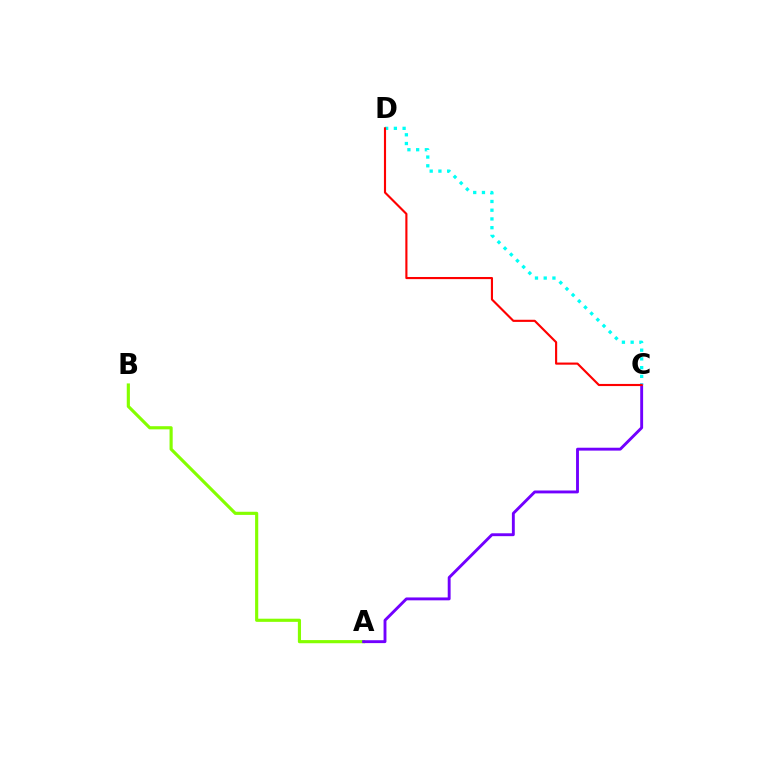{('A', 'B'): [{'color': '#84ff00', 'line_style': 'solid', 'thickness': 2.27}], ('A', 'C'): [{'color': '#7200ff', 'line_style': 'solid', 'thickness': 2.08}], ('C', 'D'): [{'color': '#00fff6', 'line_style': 'dotted', 'thickness': 2.37}, {'color': '#ff0000', 'line_style': 'solid', 'thickness': 1.54}]}